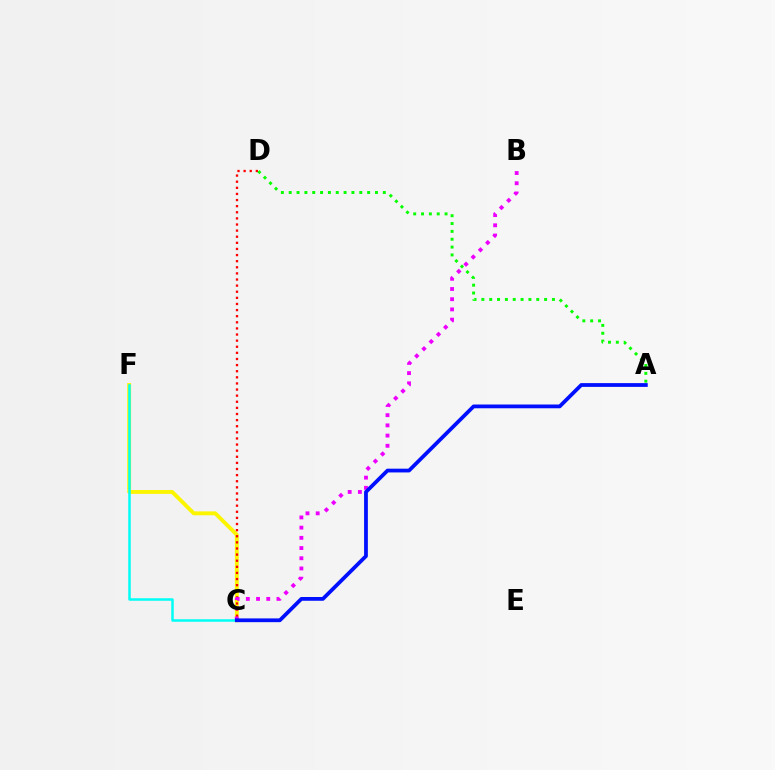{('C', 'F'): [{'color': '#fcf500', 'line_style': 'solid', 'thickness': 2.79}, {'color': '#00fff6', 'line_style': 'solid', 'thickness': 1.8}], ('A', 'D'): [{'color': '#08ff00', 'line_style': 'dotted', 'thickness': 2.13}], ('C', 'D'): [{'color': '#ff0000', 'line_style': 'dotted', 'thickness': 1.66}], ('B', 'C'): [{'color': '#ee00ff', 'line_style': 'dotted', 'thickness': 2.77}], ('A', 'C'): [{'color': '#0010ff', 'line_style': 'solid', 'thickness': 2.71}]}